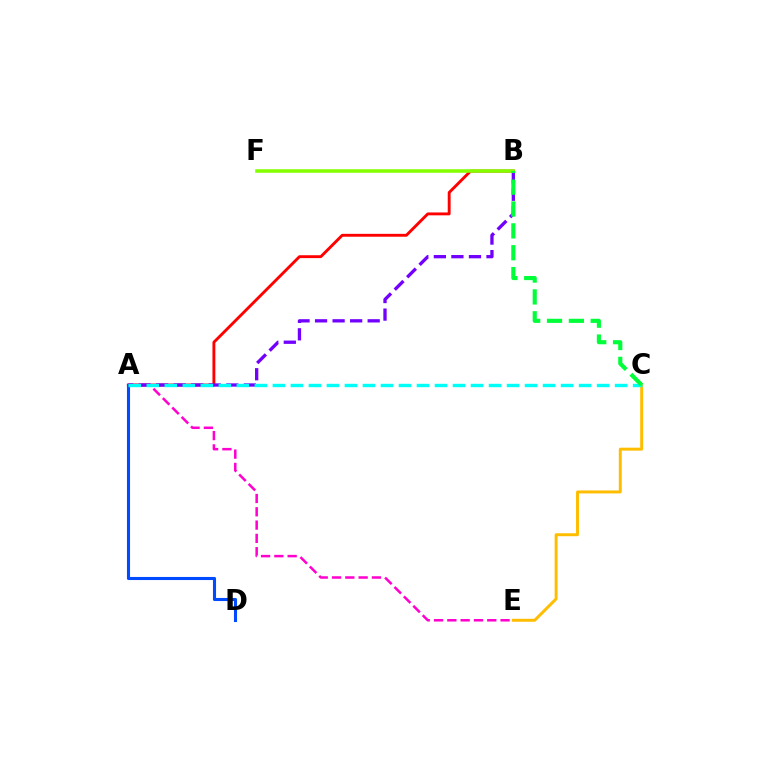{('A', 'E'): [{'color': '#ff00cf', 'line_style': 'dashed', 'thickness': 1.81}], ('A', 'B'): [{'color': '#ff0000', 'line_style': 'solid', 'thickness': 2.07}, {'color': '#7200ff', 'line_style': 'dashed', 'thickness': 2.38}], ('A', 'D'): [{'color': '#004bff', 'line_style': 'solid', 'thickness': 2.22}], ('B', 'F'): [{'color': '#84ff00', 'line_style': 'solid', 'thickness': 2.56}], ('C', 'E'): [{'color': '#ffbd00', 'line_style': 'solid', 'thickness': 2.13}], ('A', 'C'): [{'color': '#00fff6', 'line_style': 'dashed', 'thickness': 2.45}], ('B', 'C'): [{'color': '#00ff39', 'line_style': 'dashed', 'thickness': 2.97}]}